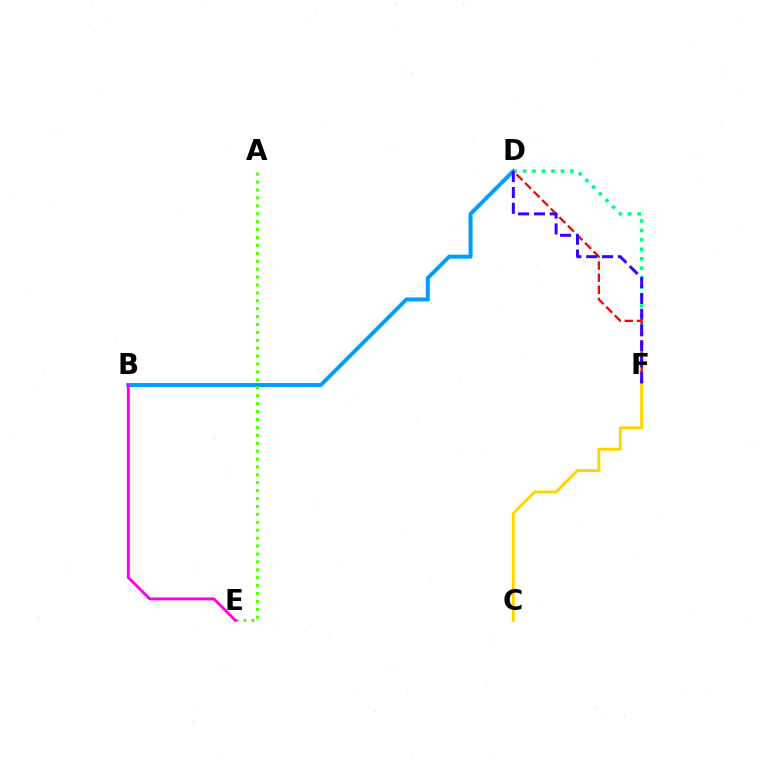{('B', 'D'): [{'color': '#009eff', 'line_style': 'solid', 'thickness': 2.88}], ('D', 'F'): [{'color': '#00ff86', 'line_style': 'dotted', 'thickness': 2.57}, {'color': '#ff0000', 'line_style': 'dashed', 'thickness': 1.65}, {'color': '#3700ff', 'line_style': 'dashed', 'thickness': 2.15}], ('C', 'F'): [{'color': '#ffd500', 'line_style': 'solid', 'thickness': 2.1}], ('A', 'E'): [{'color': '#4fff00', 'line_style': 'dotted', 'thickness': 2.15}], ('B', 'E'): [{'color': '#ff00ed', 'line_style': 'solid', 'thickness': 2.1}]}